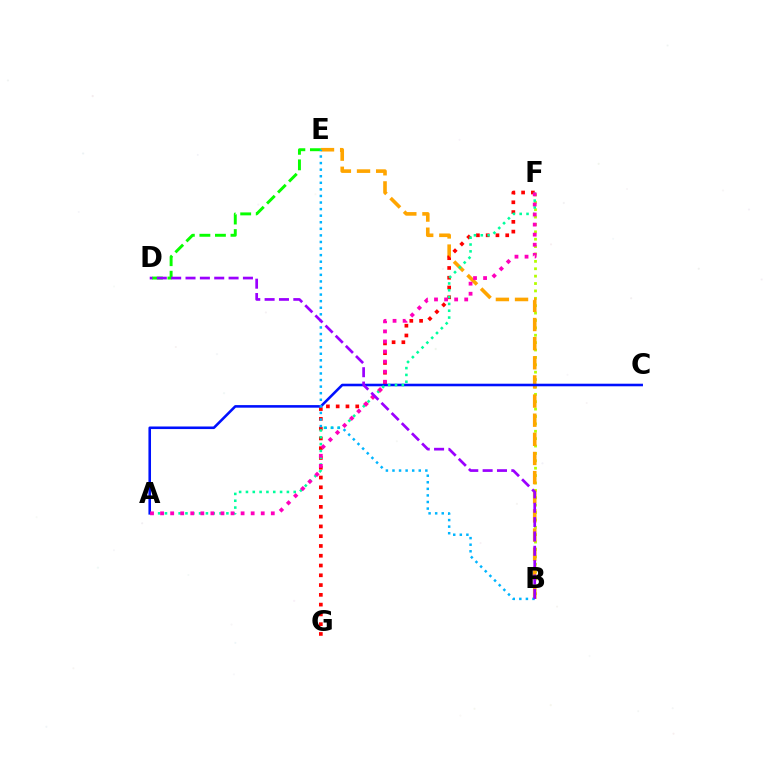{('B', 'F'): [{'color': '#b3ff00', 'line_style': 'dotted', 'thickness': 2.01}], ('B', 'E'): [{'color': '#ffa500', 'line_style': 'dashed', 'thickness': 2.6}, {'color': '#00b5ff', 'line_style': 'dotted', 'thickness': 1.79}], ('F', 'G'): [{'color': '#ff0000', 'line_style': 'dotted', 'thickness': 2.66}], ('D', 'E'): [{'color': '#08ff00', 'line_style': 'dashed', 'thickness': 2.11}], ('A', 'C'): [{'color': '#0010ff', 'line_style': 'solid', 'thickness': 1.86}], ('A', 'F'): [{'color': '#00ff9d', 'line_style': 'dotted', 'thickness': 1.85}, {'color': '#ff00bd', 'line_style': 'dotted', 'thickness': 2.73}], ('B', 'D'): [{'color': '#9b00ff', 'line_style': 'dashed', 'thickness': 1.95}]}